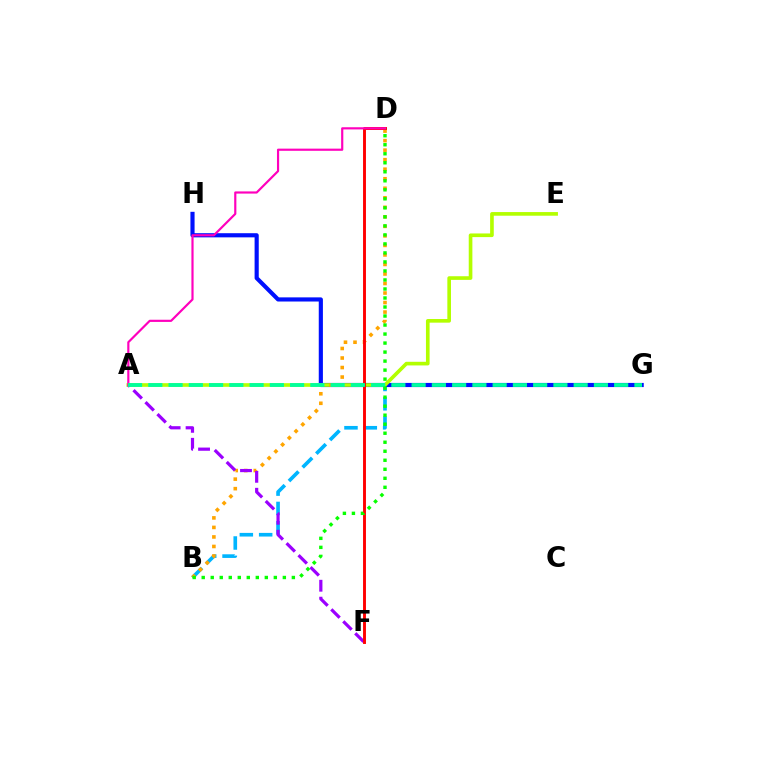{('B', 'G'): [{'color': '#00b5ff', 'line_style': 'dashed', 'thickness': 2.63}], ('G', 'H'): [{'color': '#0010ff', 'line_style': 'solid', 'thickness': 2.99}], ('A', 'E'): [{'color': '#b3ff00', 'line_style': 'solid', 'thickness': 2.63}], ('B', 'D'): [{'color': '#ffa500', 'line_style': 'dotted', 'thickness': 2.59}, {'color': '#08ff00', 'line_style': 'dotted', 'thickness': 2.45}], ('A', 'F'): [{'color': '#9b00ff', 'line_style': 'dashed', 'thickness': 2.3}], ('D', 'F'): [{'color': '#ff0000', 'line_style': 'solid', 'thickness': 2.09}], ('A', 'D'): [{'color': '#ff00bd', 'line_style': 'solid', 'thickness': 1.57}], ('A', 'G'): [{'color': '#00ff9d', 'line_style': 'dashed', 'thickness': 2.75}]}